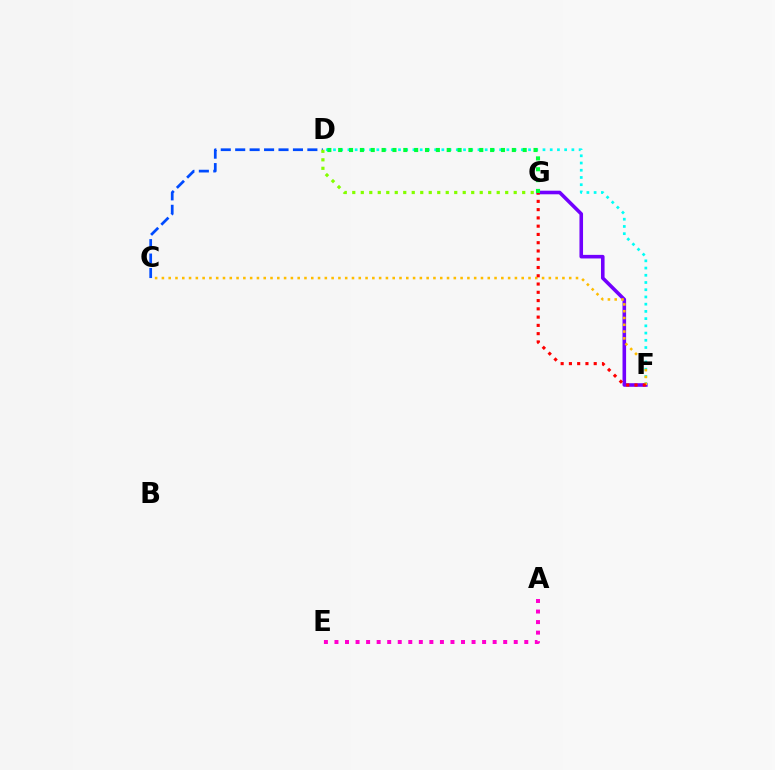{('C', 'D'): [{'color': '#004bff', 'line_style': 'dashed', 'thickness': 1.96}], ('F', 'G'): [{'color': '#7200ff', 'line_style': 'solid', 'thickness': 2.58}, {'color': '#ff0000', 'line_style': 'dotted', 'thickness': 2.25}], ('D', 'F'): [{'color': '#00fff6', 'line_style': 'dotted', 'thickness': 1.96}], ('D', 'G'): [{'color': '#84ff00', 'line_style': 'dotted', 'thickness': 2.31}, {'color': '#00ff39', 'line_style': 'dotted', 'thickness': 2.95}], ('C', 'F'): [{'color': '#ffbd00', 'line_style': 'dotted', 'thickness': 1.84}], ('A', 'E'): [{'color': '#ff00cf', 'line_style': 'dotted', 'thickness': 2.87}]}